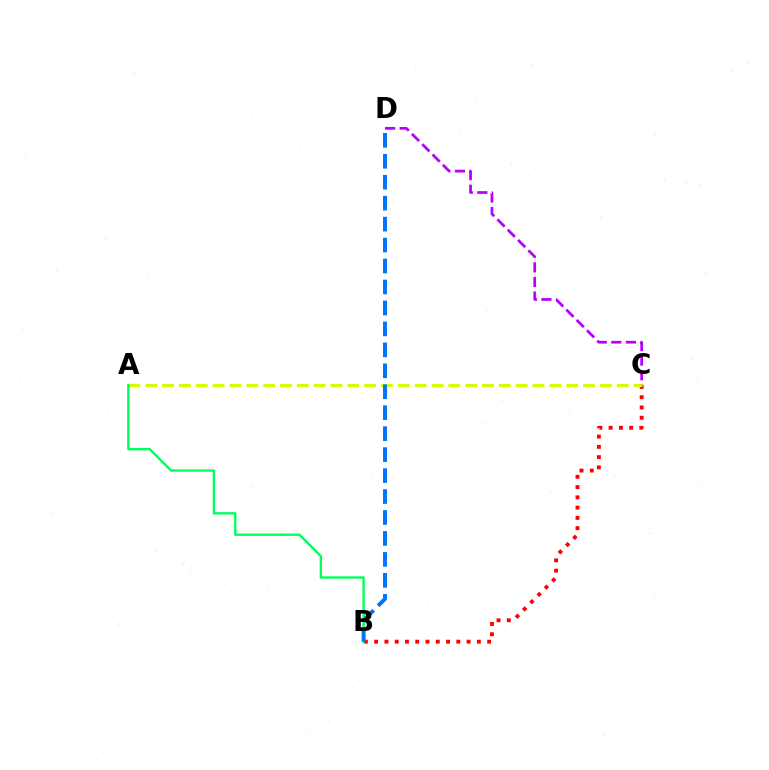{('B', 'C'): [{'color': '#ff0000', 'line_style': 'dotted', 'thickness': 2.79}], ('A', 'C'): [{'color': '#d1ff00', 'line_style': 'dashed', 'thickness': 2.29}], ('C', 'D'): [{'color': '#b900ff', 'line_style': 'dashed', 'thickness': 1.98}], ('A', 'B'): [{'color': '#00ff5c', 'line_style': 'solid', 'thickness': 1.7}], ('B', 'D'): [{'color': '#0074ff', 'line_style': 'dashed', 'thickness': 2.85}]}